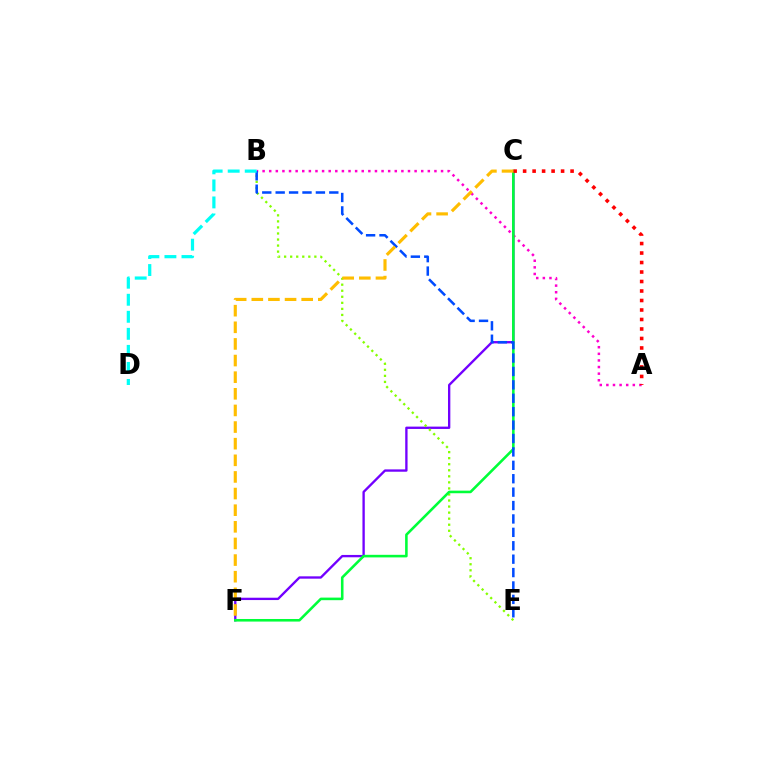{('C', 'F'): [{'color': '#7200ff', 'line_style': 'solid', 'thickness': 1.68}, {'color': '#00ff39', 'line_style': 'solid', 'thickness': 1.86}, {'color': '#ffbd00', 'line_style': 'dashed', 'thickness': 2.26}], ('A', 'B'): [{'color': '#ff00cf', 'line_style': 'dotted', 'thickness': 1.8}], ('B', 'E'): [{'color': '#84ff00', 'line_style': 'dotted', 'thickness': 1.64}, {'color': '#004bff', 'line_style': 'dashed', 'thickness': 1.82}], ('A', 'C'): [{'color': '#ff0000', 'line_style': 'dotted', 'thickness': 2.58}], ('B', 'D'): [{'color': '#00fff6', 'line_style': 'dashed', 'thickness': 2.31}]}